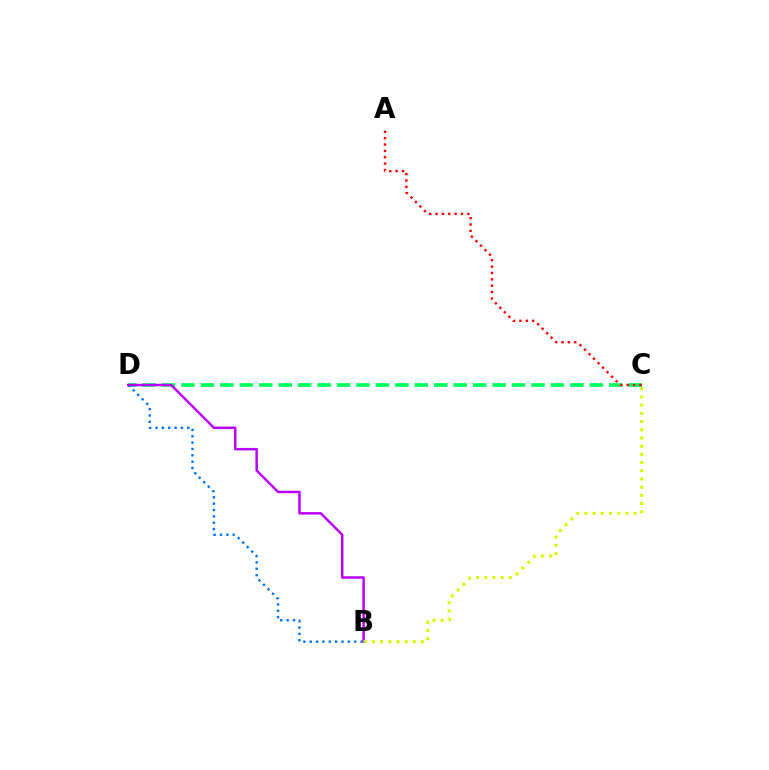{('C', 'D'): [{'color': '#00ff5c', 'line_style': 'dashed', 'thickness': 2.64}], ('B', 'D'): [{'color': '#0074ff', 'line_style': 'dotted', 'thickness': 1.73}, {'color': '#b900ff', 'line_style': 'solid', 'thickness': 1.79}], ('A', 'C'): [{'color': '#ff0000', 'line_style': 'dotted', 'thickness': 1.73}], ('B', 'C'): [{'color': '#d1ff00', 'line_style': 'dotted', 'thickness': 2.23}]}